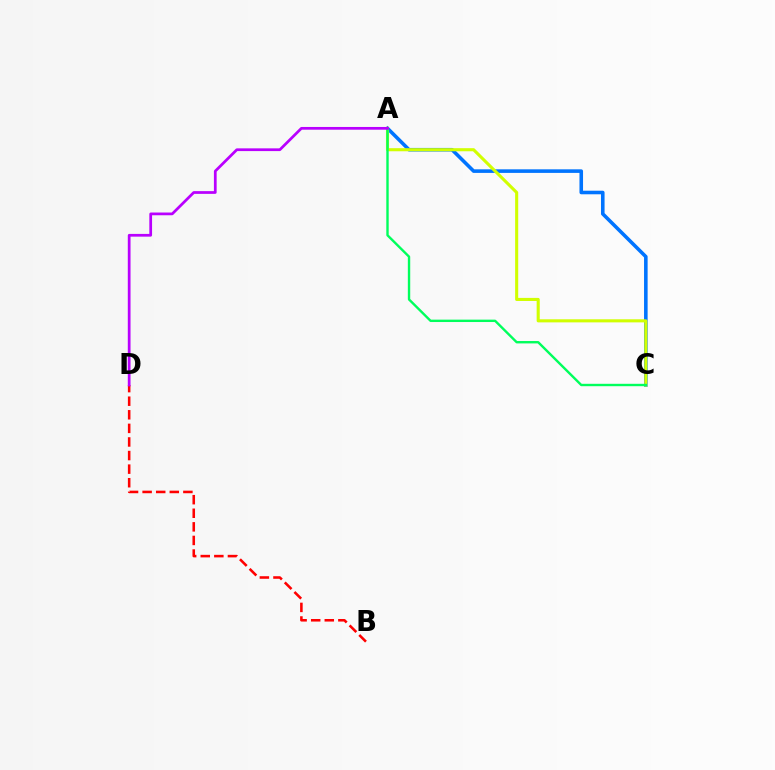{('A', 'C'): [{'color': '#0074ff', 'line_style': 'solid', 'thickness': 2.58}, {'color': '#d1ff00', 'line_style': 'solid', 'thickness': 2.22}, {'color': '#00ff5c', 'line_style': 'solid', 'thickness': 1.72}], ('B', 'D'): [{'color': '#ff0000', 'line_style': 'dashed', 'thickness': 1.85}], ('A', 'D'): [{'color': '#b900ff', 'line_style': 'solid', 'thickness': 1.97}]}